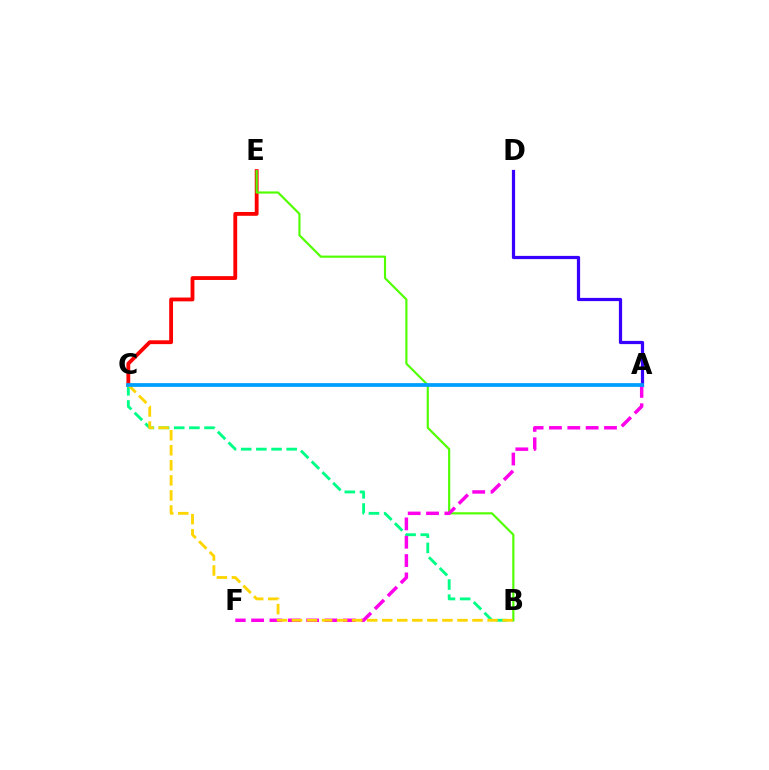{('C', 'E'): [{'color': '#ff0000', 'line_style': 'solid', 'thickness': 2.75}], ('B', 'C'): [{'color': '#00ff86', 'line_style': 'dashed', 'thickness': 2.06}, {'color': '#ffd500', 'line_style': 'dashed', 'thickness': 2.04}], ('B', 'E'): [{'color': '#4fff00', 'line_style': 'solid', 'thickness': 1.55}], ('A', 'D'): [{'color': '#3700ff', 'line_style': 'solid', 'thickness': 2.32}], ('A', 'F'): [{'color': '#ff00ed', 'line_style': 'dashed', 'thickness': 2.49}], ('A', 'C'): [{'color': '#009eff', 'line_style': 'solid', 'thickness': 2.69}]}